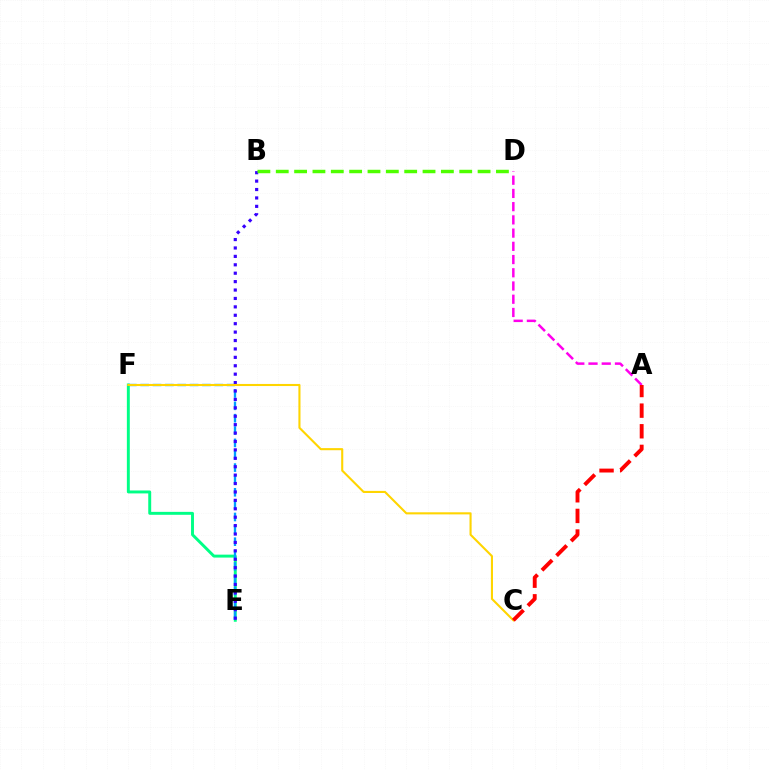{('E', 'F'): [{'color': '#00ff86', 'line_style': 'solid', 'thickness': 2.11}, {'color': '#009eff', 'line_style': 'dashed', 'thickness': 1.68}], ('B', 'E'): [{'color': '#3700ff', 'line_style': 'dotted', 'thickness': 2.29}], ('C', 'F'): [{'color': '#ffd500', 'line_style': 'solid', 'thickness': 1.51}], ('B', 'D'): [{'color': '#4fff00', 'line_style': 'dashed', 'thickness': 2.49}], ('A', 'D'): [{'color': '#ff00ed', 'line_style': 'dashed', 'thickness': 1.8}], ('A', 'C'): [{'color': '#ff0000', 'line_style': 'dashed', 'thickness': 2.8}]}